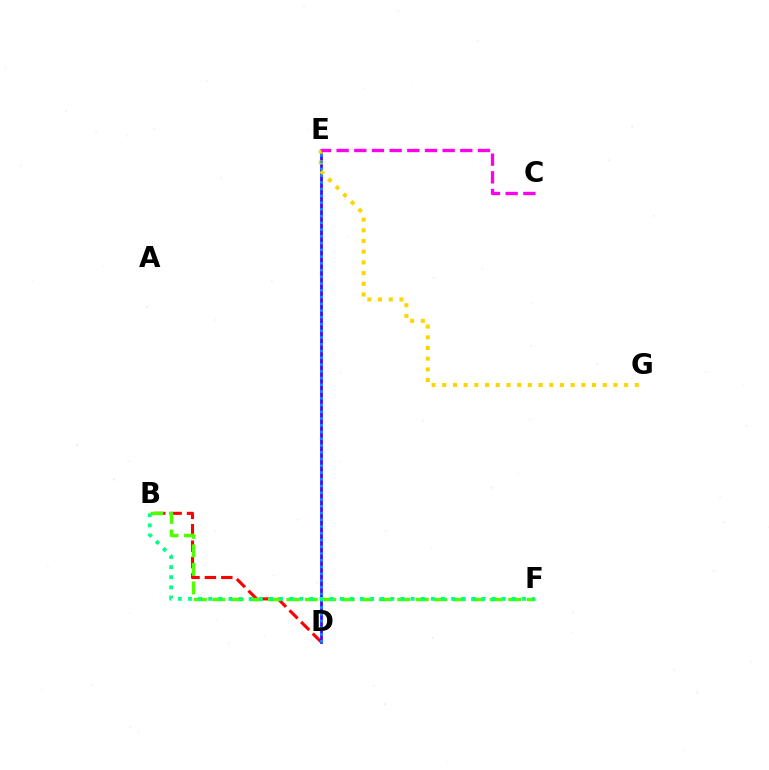{('B', 'D'): [{'color': '#ff0000', 'line_style': 'dashed', 'thickness': 2.23}], ('D', 'E'): [{'color': '#3700ff', 'line_style': 'solid', 'thickness': 1.94}, {'color': '#009eff', 'line_style': 'dotted', 'thickness': 1.83}], ('B', 'F'): [{'color': '#4fff00', 'line_style': 'dashed', 'thickness': 2.51}, {'color': '#00ff86', 'line_style': 'dotted', 'thickness': 2.75}], ('E', 'G'): [{'color': '#ffd500', 'line_style': 'dotted', 'thickness': 2.91}], ('C', 'E'): [{'color': '#ff00ed', 'line_style': 'dashed', 'thickness': 2.4}]}